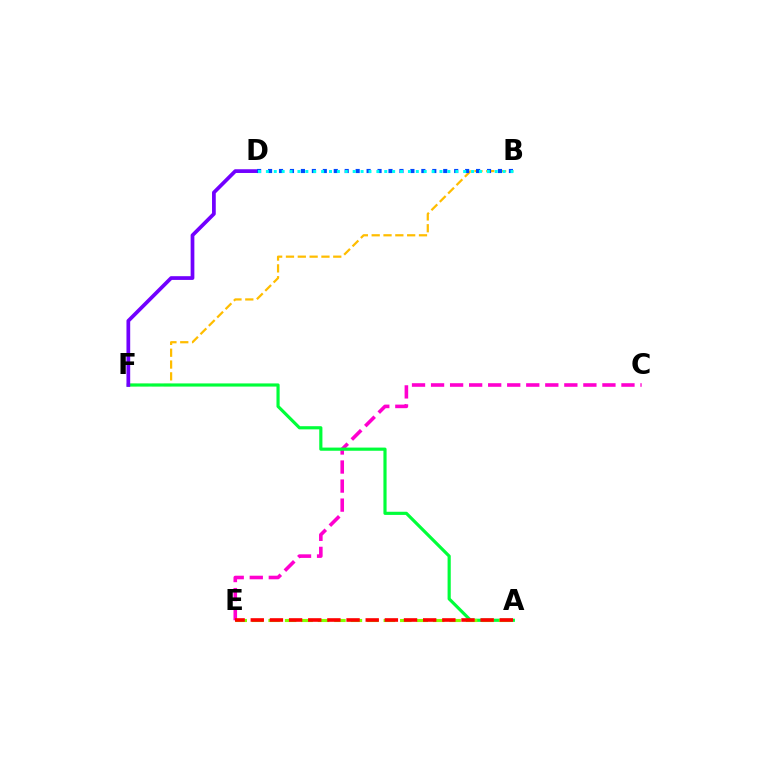{('C', 'E'): [{'color': '#ff00cf', 'line_style': 'dashed', 'thickness': 2.59}], ('B', 'F'): [{'color': '#ffbd00', 'line_style': 'dashed', 'thickness': 1.61}], ('A', 'F'): [{'color': '#00ff39', 'line_style': 'solid', 'thickness': 2.28}], ('D', 'F'): [{'color': '#7200ff', 'line_style': 'solid', 'thickness': 2.68}], ('A', 'E'): [{'color': '#84ff00', 'line_style': 'dashed', 'thickness': 2.24}, {'color': '#ff0000', 'line_style': 'dashed', 'thickness': 2.6}], ('B', 'D'): [{'color': '#004bff', 'line_style': 'dotted', 'thickness': 2.97}, {'color': '#00fff6', 'line_style': 'dotted', 'thickness': 2.14}]}